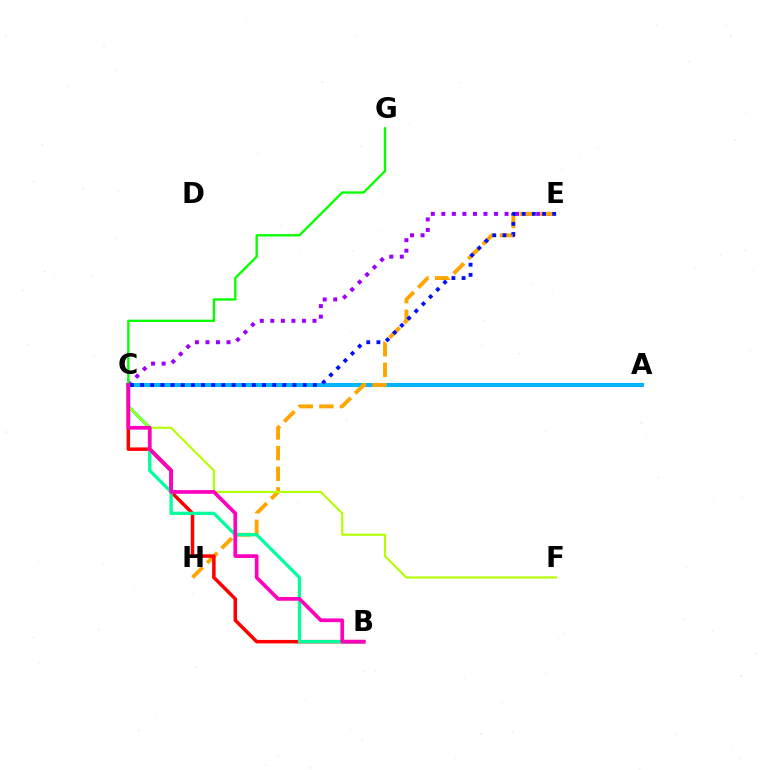{('A', 'C'): [{'color': '#00b5ff', 'line_style': 'solid', 'thickness': 2.91}], ('C', 'E'): [{'color': '#9b00ff', 'line_style': 'dotted', 'thickness': 2.86}, {'color': '#0010ff', 'line_style': 'dotted', 'thickness': 2.76}], ('E', 'H'): [{'color': '#ffa500', 'line_style': 'dashed', 'thickness': 2.8}], ('B', 'C'): [{'color': '#ff0000', 'line_style': 'solid', 'thickness': 2.52}, {'color': '#00ff9d', 'line_style': 'solid', 'thickness': 2.35}, {'color': '#ff00bd', 'line_style': 'solid', 'thickness': 2.66}], ('C', 'G'): [{'color': '#08ff00', 'line_style': 'solid', 'thickness': 1.69}], ('C', 'F'): [{'color': '#b3ff00', 'line_style': 'solid', 'thickness': 1.52}]}